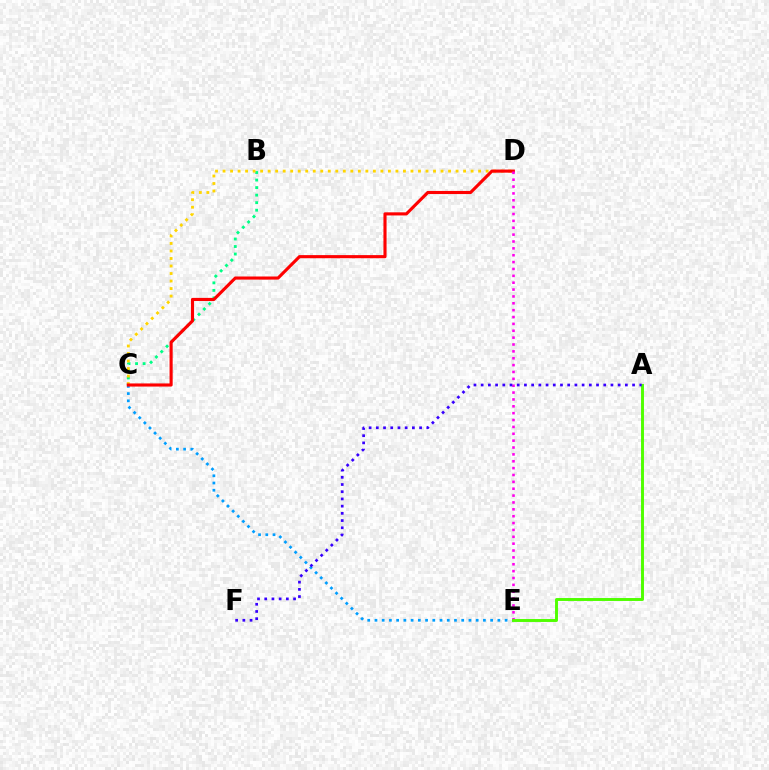{('C', 'E'): [{'color': '#009eff', 'line_style': 'dotted', 'thickness': 1.96}], ('B', 'C'): [{'color': '#00ff86', 'line_style': 'dotted', 'thickness': 2.05}], ('C', 'D'): [{'color': '#ffd500', 'line_style': 'dotted', 'thickness': 2.04}, {'color': '#ff0000', 'line_style': 'solid', 'thickness': 2.24}], ('D', 'E'): [{'color': '#ff00ed', 'line_style': 'dotted', 'thickness': 1.87}], ('A', 'E'): [{'color': '#4fff00', 'line_style': 'solid', 'thickness': 2.11}], ('A', 'F'): [{'color': '#3700ff', 'line_style': 'dotted', 'thickness': 1.96}]}